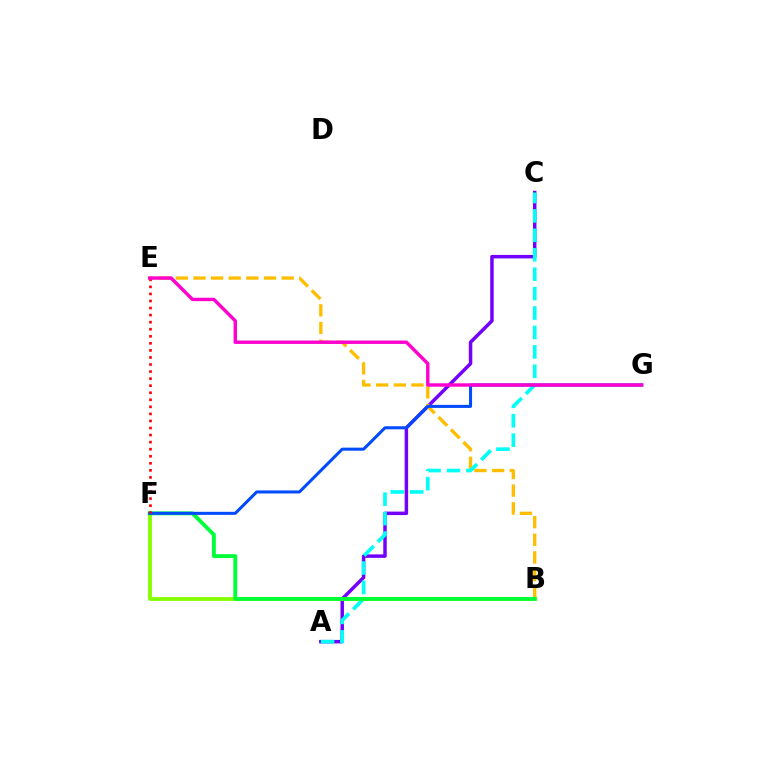{('A', 'C'): [{'color': '#7200ff', 'line_style': 'solid', 'thickness': 2.5}, {'color': '#00fff6', 'line_style': 'dashed', 'thickness': 2.64}], ('B', 'E'): [{'color': '#ffbd00', 'line_style': 'dashed', 'thickness': 2.4}], ('B', 'F'): [{'color': '#84ff00', 'line_style': 'solid', 'thickness': 2.76}, {'color': '#00ff39', 'line_style': 'solid', 'thickness': 2.78}], ('F', 'G'): [{'color': '#004bff', 'line_style': 'solid', 'thickness': 2.18}], ('E', 'F'): [{'color': '#ff0000', 'line_style': 'dotted', 'thickness': 1.92}], ('E', 'G'): [{'color': '#ff00cf', 'line_style': 'solid', 'thickness': 2.45}]}